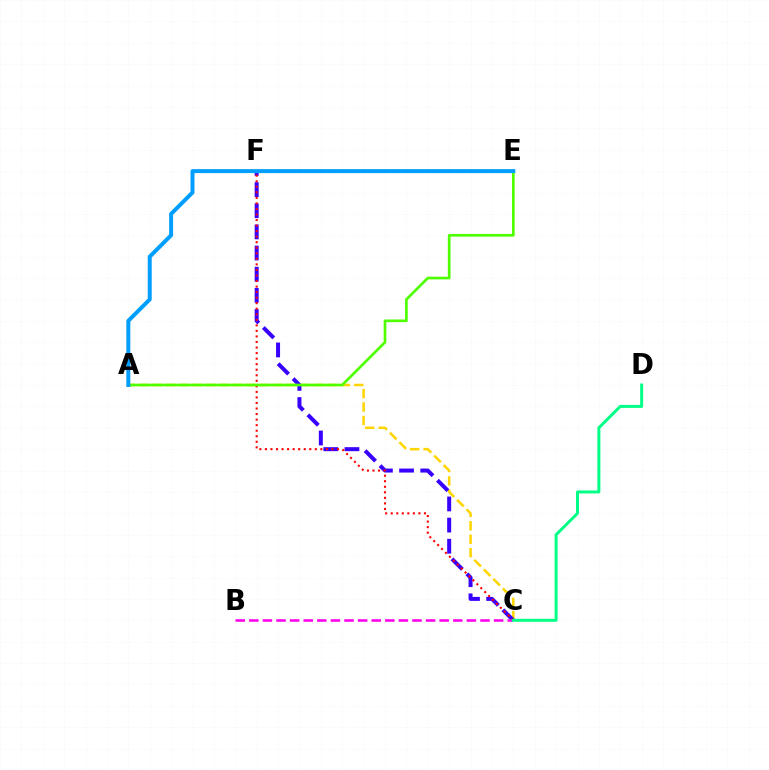{('A', 'C'): [{'color': '#ffd500', 'line_style': 'dashed', 'thickness': 1.83}], ('C', 'F'): [{'color': '#3700ff', 'line_style': 'dashed', 'thickness': 2.87}, {'color': '#ff0000', 'line_style': 'dotted', 'thickness': 1.51}], ('A', 'E'): [{'color': '#4fff00', 'line_style': 'solid', 'thickness': 1.94}, {'color': '#009eff', 'line_style': 'solid', 'thickness': 2.86}], ('B', 'C'): [{'color': '#ff00ed', 'line_style': 'dashed', 'thickness': 1.85}], ('C', 'D'): [{'color': '#00ff86', 'line_style': 'solid', 'thickness': 2.15}]}